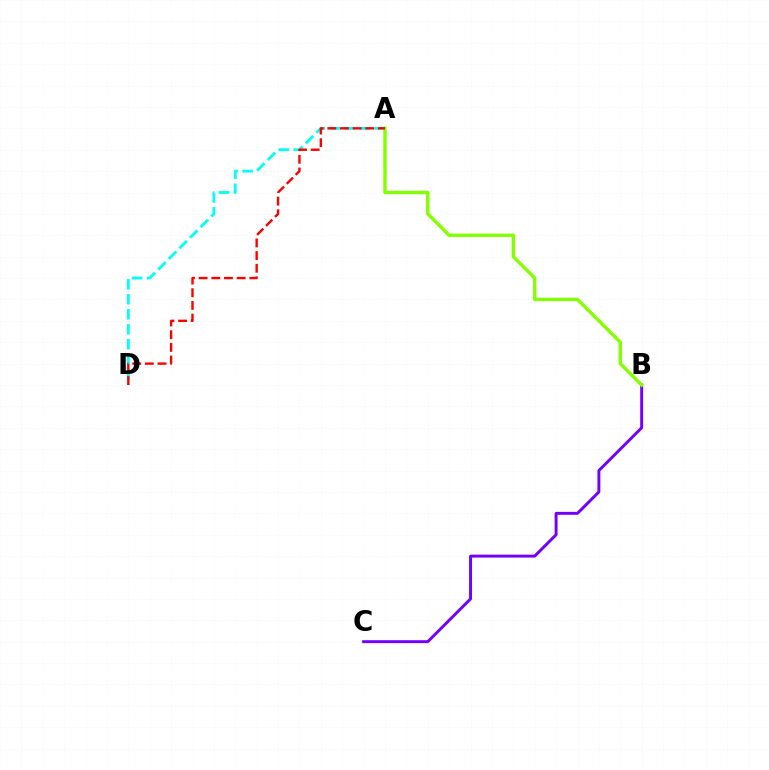{('B', 'C'): [{'color': '#7200ff', 'line_style': 'solid', 'thickness': 2.11}], ('A', 'D'): [{'color': '#00fff6', 'line_style': 'dashed', 'thickness': 2.04}, {'color': '#ff0000', 'line_style': 'dashed', 'thickness': 1.72}], ('A', 'B'): [{'color': '#84ff00', 'line_style': 'solid', 'thickness': 2.43}]}